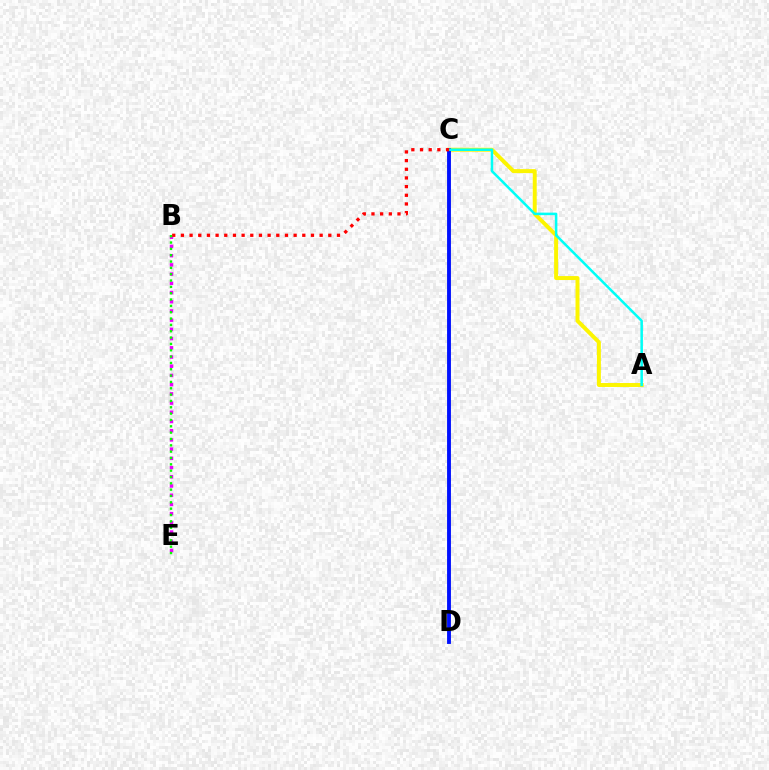{('A', 'C'): [{'color': '#fcf500', 'line_style': 'solid', 'thickness': 2.85}, {'color': '#00fff6', 'line_style': 'solid', 'thickness': 1.82}], ('C', 'D'): [{'color': '#0010ff', 'line_style': 'solid', 'thickness': 2.78}], ('B', 'E'): [{'color': '#ee00ff', 'line_style': 'dotted', 'thickness': 2.5}, {'color': '#08ff00', 'line_style': 'dotted', 'thickness': 1.72}], ('B', 'C'): [{'color': '#ff0000', 'line_style': 'dotted', 'thickness': 2.36}]}